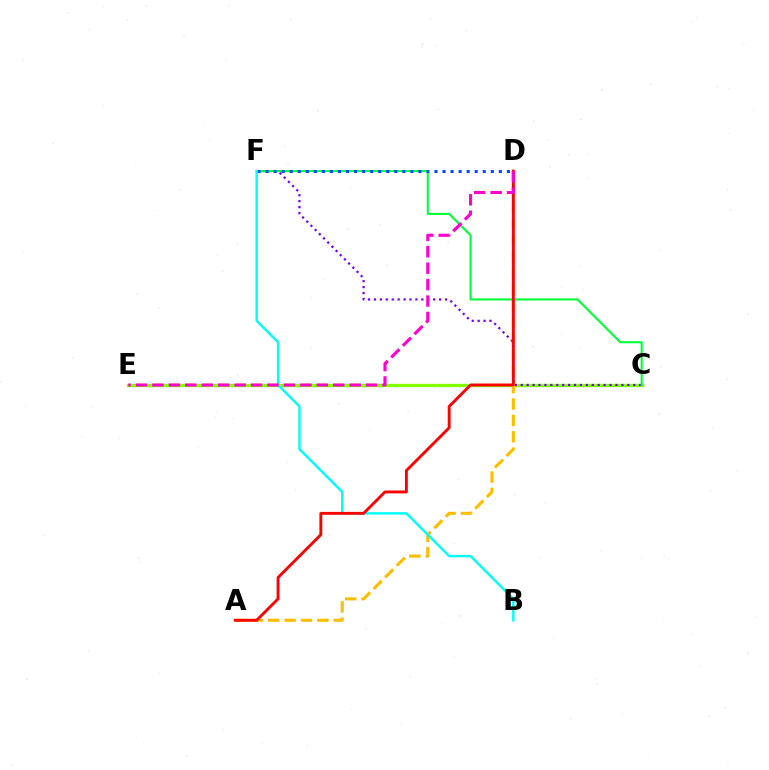{('C', 'E'): [{'color': '#84ff00', 'line_style': 'solid', 'thickness': 2.4}], ('C', 'F'): [{'color': '#7200ff', 'line_style': 'dotted', 'thickness': 1.61}, {'color': '#00ff39', 'line_style': 'solid', 'thickness': 1.51}], ('A', 'D'): [{'color': '#ffbd00', 'line_style': 'dashed', 'thickness': 2.23}, {'color': '#ff0000', 'line_style': 'solid', 'thickness': 2.08}], ('D', 'F'): [{'color': '#004bff', 'line_style': 'dotted', 'thickness': 2.19}], ('B', 'F'): [{'color': '#00fff6', 'line_style': 'solid', 'thickness': 1.74}], ('D', 'E'): [{'color': '#ff00cf', 'line_style': 'dashed', 'thickness': 2.23}]}